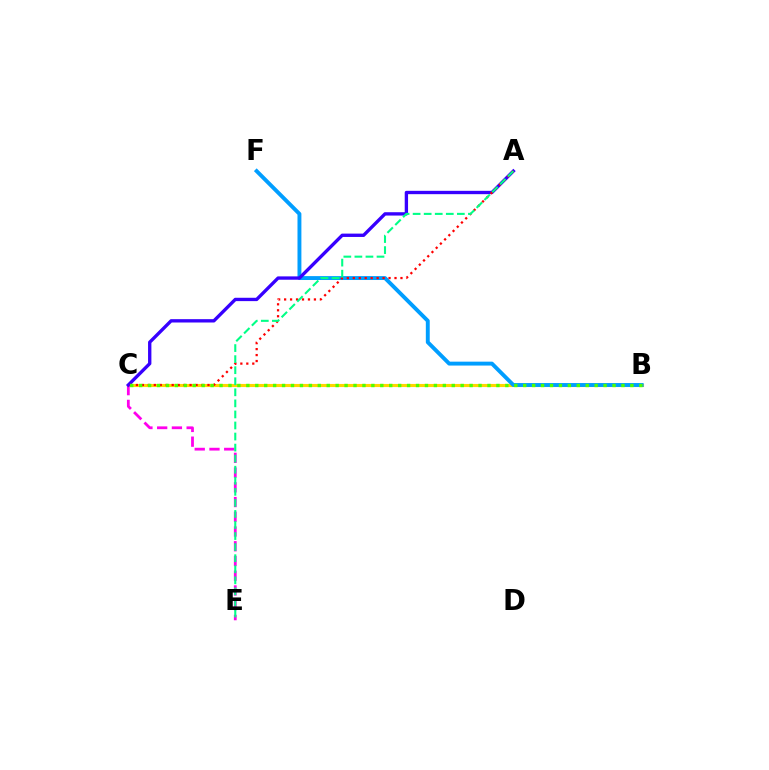{('B', 'C'): [{'color': '#ffd500', 'line_style': 'solid', 'thickness': 2.24}, {'color': '#4fff00', 'line_style': 'dotted', 'thickness': 2.43}], ('B', 'F'): [{'color': '#009eff', 'line_style': 'solid', 'thickness': 2.81}], ('C', 'E'): [{'color': '#ff00ed', 'line_style': 'dashed', 'thickness': 2.0}], ('A', 'C'): [{'color': '#3700ff', 'line_style': 'solid', 'thickness': 2.41}, {'color': '#ff0000', 'line_style': 'dotted', 'thickness': 1.62}], ('A', 'E'): [{'color': '#00ff86', 'line_style': 'dashed', 'thickness': 1.5}]}